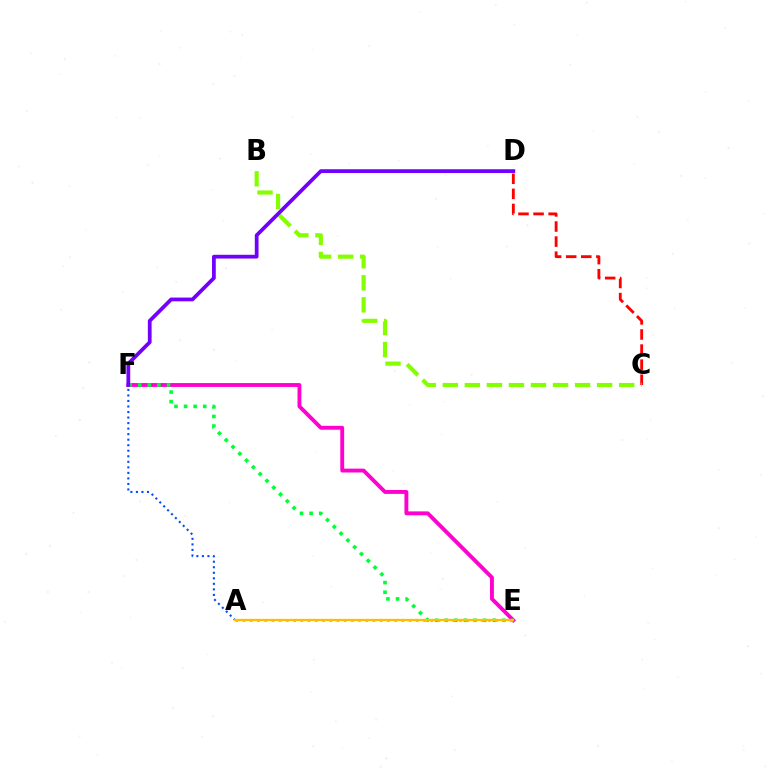{('C', 'D'): [{'color': '#ff0000', 'line_style': 'dashed', 'thickness': 2.05}], ('E', 'F'): [{'color': '#ff00cf', 'line_style': 'solid', 'thickness': 2.79}, {'color': '#00ff39', 'line_style': 'dotted', 'thickness': 2.61}], ('B', 'C'): [{'color': '#84ff00', 'line_style': 'dashed', 'thickness': 2.99}], ('A', 'F'): [{'color': '#004bff', 'line_style': 'dotted', 'thickness': 1.5}], ('A', 'E'): [{'color': '#00fff6', 'line_style': 'dotted', 'thickness': 1.96}, {'color': '#ffbd00', 'line_style': 'solid', 'thickness': 1.65}], ('D', 'F'): [{'color': '#7200ff', 'line_style': 'solid', 'thickness': 2.7}]}